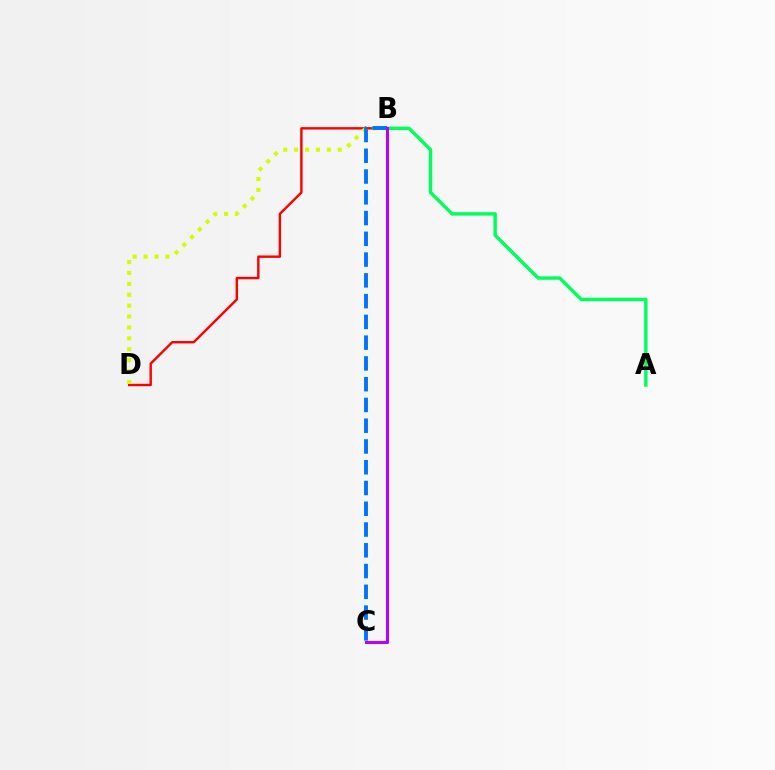{('A', 'B'): [{'color': '#00ff5c', 'line_style': 'solid', 'thickness': 2.46}], ('B', 'D'): [{'color': '#ff0000', 'line_style': 'solid', 'thickness': 1.74}, {'color': '#d1ff00', 'line_style': 'dotted', 'thickness': 2.96}], ('B', 'C'): [{'color': '#0074ff', 'line_style': 'dashed', 'thickness': 2.82}, {'color': '#b900ff', 'line_style': 'solid', 'thickness': 2.2}]}